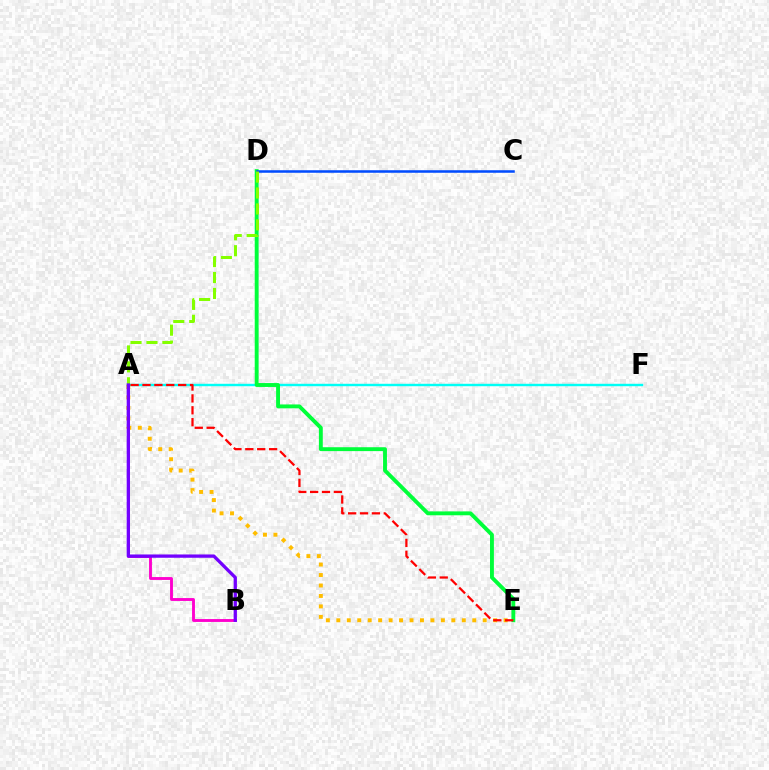{('A', 'F'): [{'color': '#00fff6', 'line_style': 'solid', 'thickness': 1.74}], ('A', 'E'): [{'color': '#ffbd00', 'line_style': 'dotted', 'thickness': 2.84}, {'color': '#ff0000', 'line_style': 'dashed', 'thickness': 1.61}], ('D', 'E'): [{'color': '#00ff39', 'line_style': 'solid', 'thickness': 2.8}], ('A', 'B'): [{'color': '#ff00cf', 'line_style': 'solid', 'thickness': 2.07}, {'color': '#7200ff', 'line_style': 'solid', 'thickness': 2.37}], ('C', 'D'): [{'color': '#004bff', 'line_style': 'solid', 'thickness': 1.82}], ('A', 'D'): [{'color': '#84ff00', 'line_style': 'dashed', 'thickness': 2.17}]}